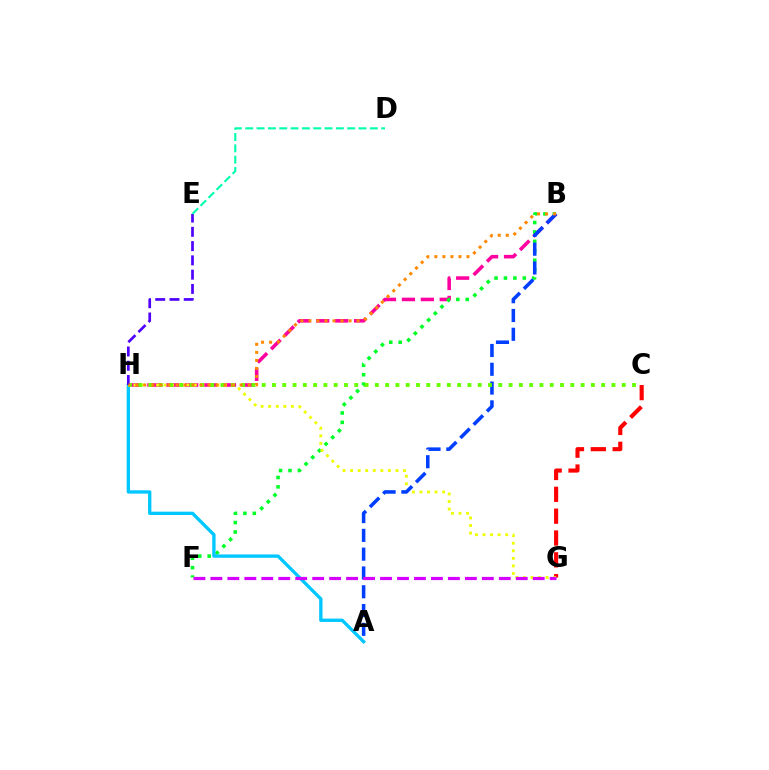{('B', 'H'): [{'color': '#ff00a0', 'line_style': 'dashed', 'thickness': 2.57}, {'color': '#ff8800', 'line_style': 'dotted', 'thickness': 2.18}], ('B', 'F'): [{'color': '#00ff27', 'line_style': 'dotted', 'thickness': 2.56}], ('A', 'H'): [{'color': '#00c7ff', 'line_style': 'solid', 'thickness': 2.4}], ('C', 'G'): [{'color': '#ff0000', 'line_style': 'dashed', 'thickness': 2.97}], ('G', 'H'): [{'color': '#eeff00', 'line_style': 'dotted', 'thickness': 2.05}], ('A', 'B'): [{'color': '#003fff', 'line_style': 'dashed', 'thickness': 2.55}], ('C', 'H'): [{'color': '#66ff00', 'line_style': 'dotted', 'thickness': 2.8}], ('E', 'H'): [{'color': '#4f00ff', 'line_style': 'dashed', 'thickness': 1.94}], ('F', 'G'): [{'color': '#d600ff', 'line_style': 'dashed', 'thickness': 2.3}], ('D', 'E'): [{'color': '#00ffaf', 'line_style': 'dashed', 'thickness': 1.54}]}